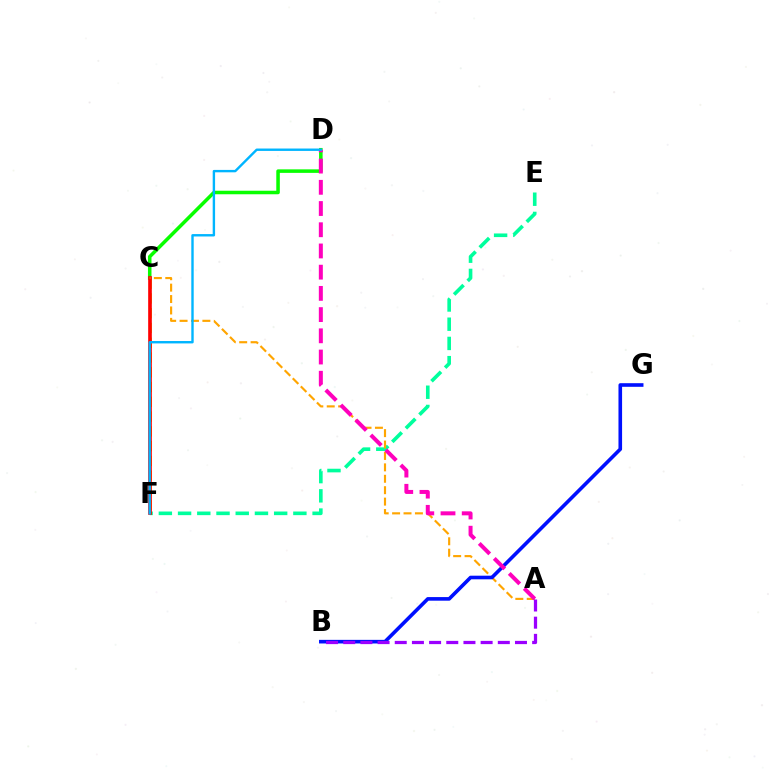{('C', 'D'): [{'color': '#08ff00', 'line_style': 'solid', 'thickness': 2.54}], ('C', 'F'): [{'color': '#b3ff00', 'line_style': 'dashed', 'thickness': 2.01}, {'color': '#ff0000', 'line_style': 'solid', 'thickness': 2.63}], ('E', 'F'): [{'color': '#00ff9d', 'line_style': 'dashed', 'thickness': 2.61}], ('A', 'C'): [{'color': '#ffa500', 'line_style': 'dashed', 'thickness': 1.55}], ('B', 'G'): [{'color': '#0010ff', 'line_style': 'solid', 'thickness': 2.6}], ('A', 'D'): [{'color': '#ff00bd', 'line_style': 'dashed', 'thickness': 2.88}], ('D', 'F'): [{'color': '#00b5ff', 'line_style': 'solid', 'thickness': 1.73}], ('A', 'B'): [{'color': '#9b00ff', 'line_style': 'dashed', 'thickness': 2.33}]}